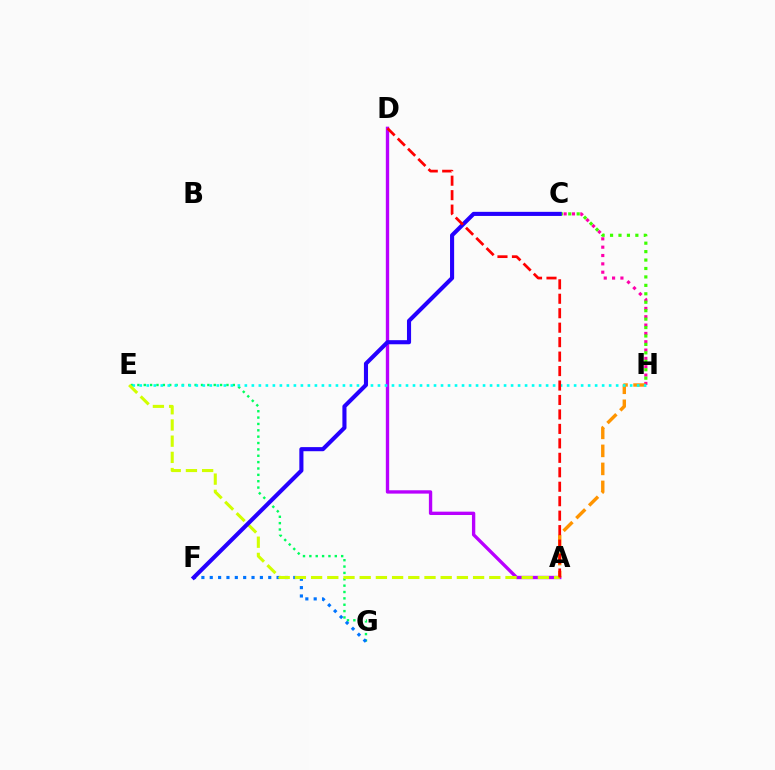{('A', 'D'): [{'color': '#b900ff', 'line_style': 'solid', 'thickness': 2.41}, {'color': '#ff0000', 'line_style': 'dashed', 'thickness': 1.96}], ('C', 'H'): [{'color': '#ff00ac', 'line_style': 'dotted', 'thickness': 2.26}, {'color': '#3dff00', 'line_style': 'dotted', 'thickness': 2.29}], ('A', 'H'): [{'color': '#ff9400', 'line_style': 'dashed', 'thickness': 2.45}], ('E', 'G'): [{'color': '#00ff5c', 'line_style': 'dotted', 'thickness': 1.73}], ('F', 'G'): [{'color': '#0074ff', 'line_style': 'dotted', 'thickness': 2.27}], ('E', 'H'): [{'color': '#00fff6', 'line_style': 'dotted', 'thickness': 1.9}], ('A', 'E'): [{'color': '#d1ff00', 'line_style': 'dashed', 'thickness': 2.2}], ('C', 'F'): [{'color': '#2500ff', 'line_style': 'solid', 'thickness': 2.95}]}